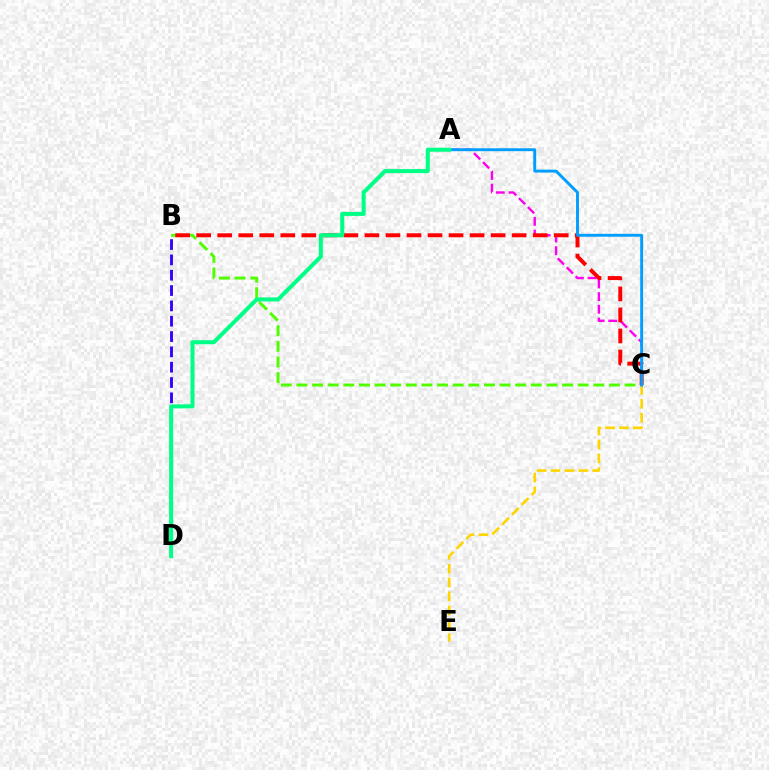{('A', 'C'): [{'color': '#ff00ed', 'line_style': 'dashed', 'thickness': 1.72}, {'color': '#009eff', 'line_style': 'solid', 'thickness': 2.1}], ('B', 'D'): [{'color': '#3700ff', 'line_style': 'dashed', 'thickness': 2.08}], ('C', 'E'): [{'color': '#ffd500', 'line_style': 'dashed', 'thickness': 1.89}], ('B', 'C'): [{'color': '#4fff00', 'line_style': 'dashed', 'thickness': 2.12}, {'color': '#ff0000', 'line_style': 'dashed', 'thickness': 2.86}], ('A', 'D'): [{'color': '#00ff86', 'line_style': 'solid', 'thickness': 2.91}]}